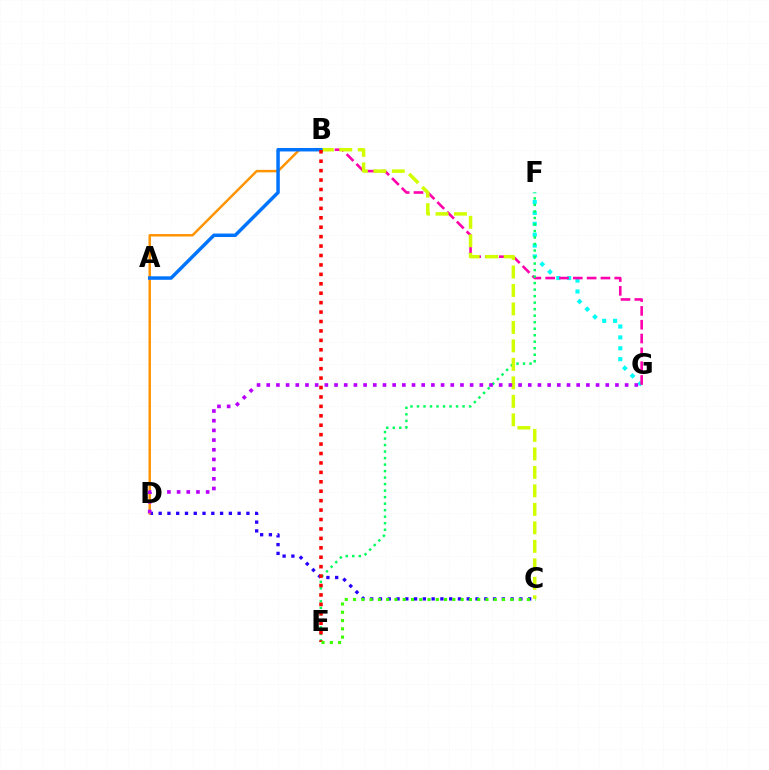{('F', 'G'): [{'color': '#00fff6', 'line_style': 'dotted', 'thickness': 2.96}], ('B', 'G'): [{'color': '#ff00ac', 'line_style': 'dashed', 'thickness': 1.88}], ('C', 'D'): [{'color': '#2500ff', 'line_style': 'dotted', 'thickness': 2.38}], ('B', 'D'): [{'color': '#ff9400', 'line_style': 'solid', 'thickness': 1.78}], ('E', 'F'): [{'color': '#00ff5c', 'line_style': 'dotted', 'thickness': 1.77}], ('B', 'C'): [{'color': '#d1ff00', 'line_style': 'dashed', 'thickness': 2.51}], ('D', 'G'): [{'color': '#b900ff', 'line_style': 'dotted', 'thickness': 2.63}], ('A', 'B'): [{'color': '#0074ff', 'line_style': 'solid', 'thickness': 2.5}], ('B', 'E'): [{'color': '#ff0000', 'line_style': 'dotted', 'thickness': 2.56}], ('C', 'E'): [{'color': '#3dff00', 'line_style': 'dotted', 'thickness': 2.25}]}